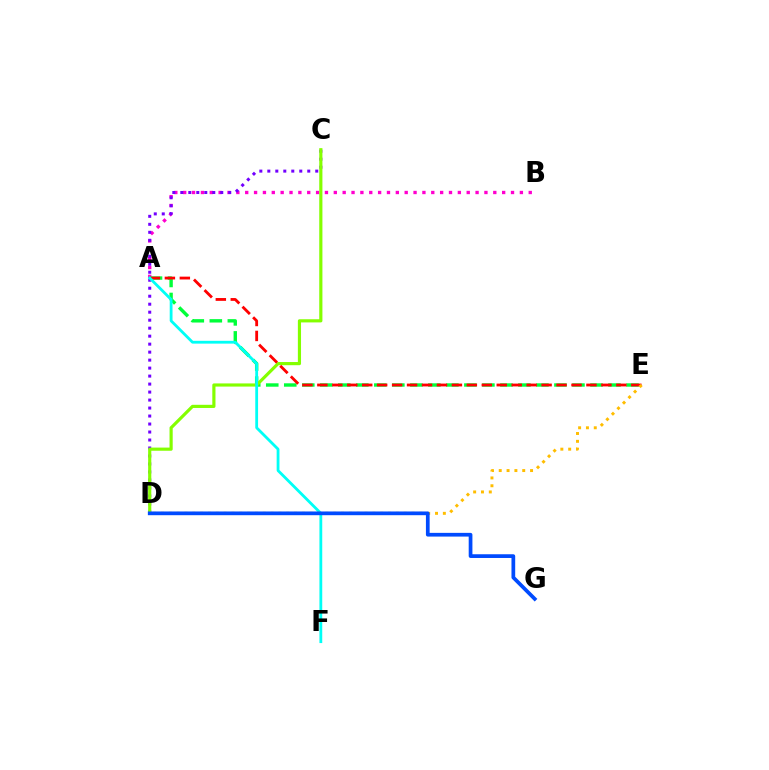{('A', 'B'): [{'color': '#ff00cf', 'line_style': 'dotted', 'thickness': 2.41}], ('C', 'D'): [{'color': '#7200ff', 'line_style': 'dotted', 'thickness': 2.17}, {'color': '#84ff00', 'line_style': 'solid', 'thickness': 2.28}], ('A', 'E'): [{'color': '#00ff39', 'line_style': 'dashed', 'thickness': 2.45}, {'color': '#ff0000', 'line_style': 'dashed', 'thickness': 2.03}], ('A', 'F'): [{'color': '#00fff6', 'line_style': 'solid', 'thickness': 2.02}], ('D', 'E'): [{'color': '#ffbd00', 'line_style': 'dotted', 'thickness': 2.13}], ('D', 'G'): [{'color': '#004bff', 'line_style': 'solid', 'thickness': 2.68}]}